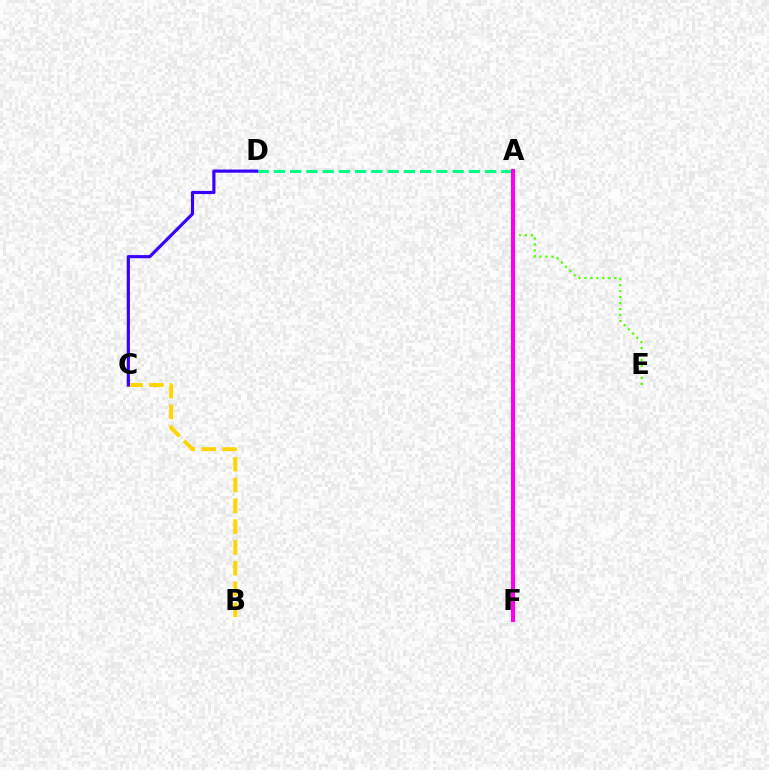{('A', 'D'): [{'color': '#00ff86', 'line_style': 'dashed', 'thickness': 2.21}], ('A', 'F'): [{'color': '#ff0000', 'line_style': 'dotted', 'thickness': 2.06}, {'color': '#009eff', 'line_style': 'solid', 'thickness': 2.24}, {'color': '#ff00ed', 'line_style': 'solid', 'thickness': 2.93}], ('B', 'C'): [{'color': '#ffd500', 'line_style': 'dashed', 'thickness': 2.83}], ('A', 'E'): [{'color': '#4fff00', 'line_style': 'dotted', 'thickness': 1.62}], ('C', 'D'): [{'color': '#3700ff', 'line_style': 'solid', 'thickness': 2.28}]}